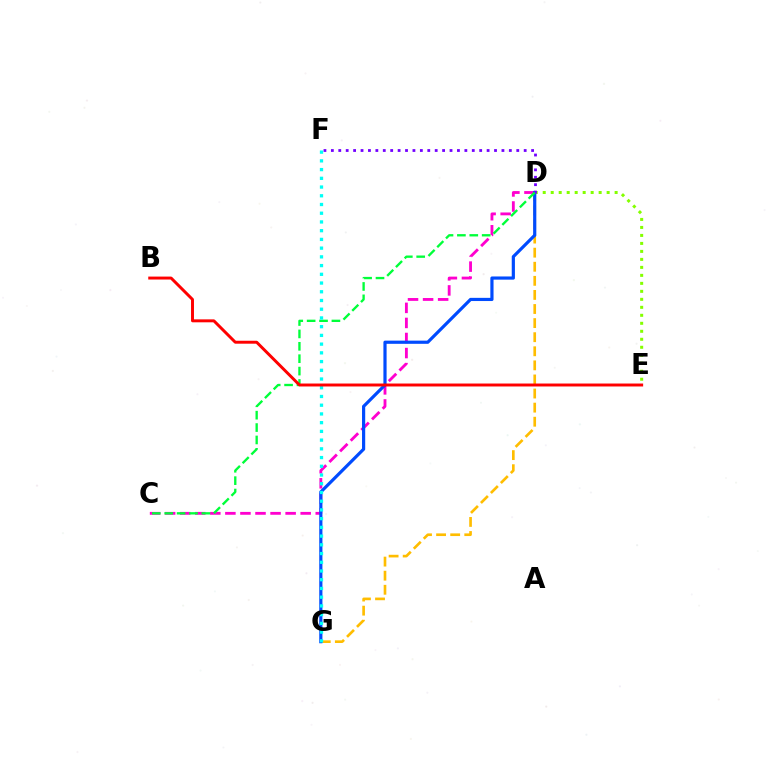{('D', 'E'): [{'color': '#84ff00', 'line_style': 'dotted', 'thickness': 2.17}], ('D', 'G'): [{'color': '#ffbd00', 'line_style': 'dashed', 'thickness': 1.91}, {'color': '#004bff', 'line_style': 'solid', 'thickness': 2.29}], ('C', 'D'): [{'color': '#ff00cf', 'line_style': 'dashed', 'thickness': 2.05}, {'color': '#00ff39', 'line_style': 'dashed', 'thickness': 1.68}], ('D', 'F'): [{'color': '#7200ff', 'line_style': 'dotted', 'thickness': 2.02}], ('F', 'G'): [{'color': '#00fff6', 'line_style': 'dotted', 'thickness': 2.37}], ('B', 'E'): [{'color': '#ff0000', 'line_style': 'solid', 'thickness': 2.12}]}